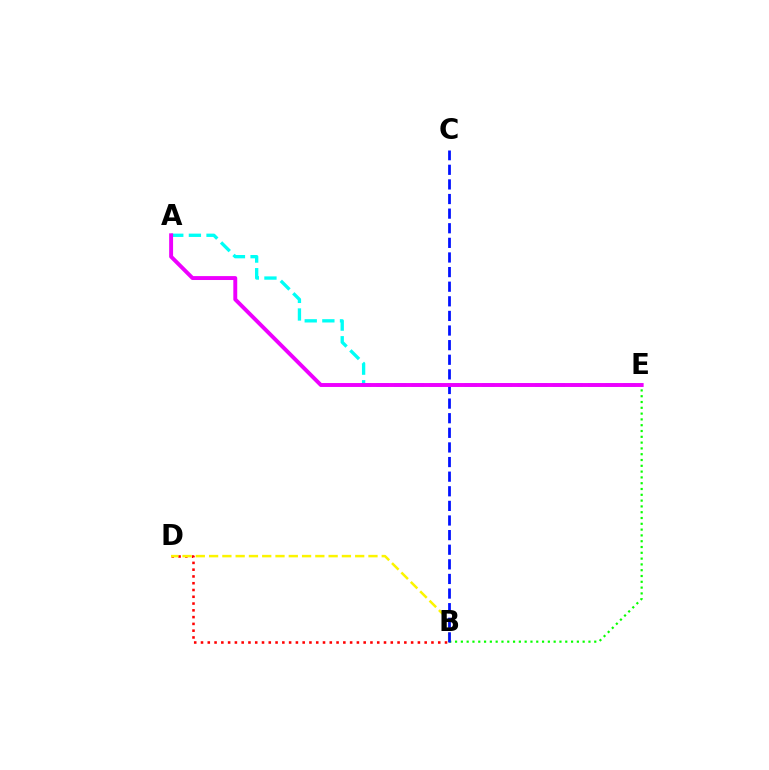{('B', 'E'): [{'color': '#08ff00', 'line_style': 'dotted', 'thickness': 1.58}], ('B', 'D'): [{'color': '#ff0000', 'line_style': 'dotted', 'thickness': 1.84}, {'color': '#fcf500', 'line_style': 'dashed', 'thickness': 1.8}], ('A', 'E'): [{'color': '#00fff6', 'line_style': 'dashed', 'thickness': 2.4}, {'color': '#ee00ff', 'line_style': 'solid', 'thickness': 2.82}], ('B', 'C'): [{'color': '#0010ff', 'line_style': 'dashed', 'thickness': 1.99}]}